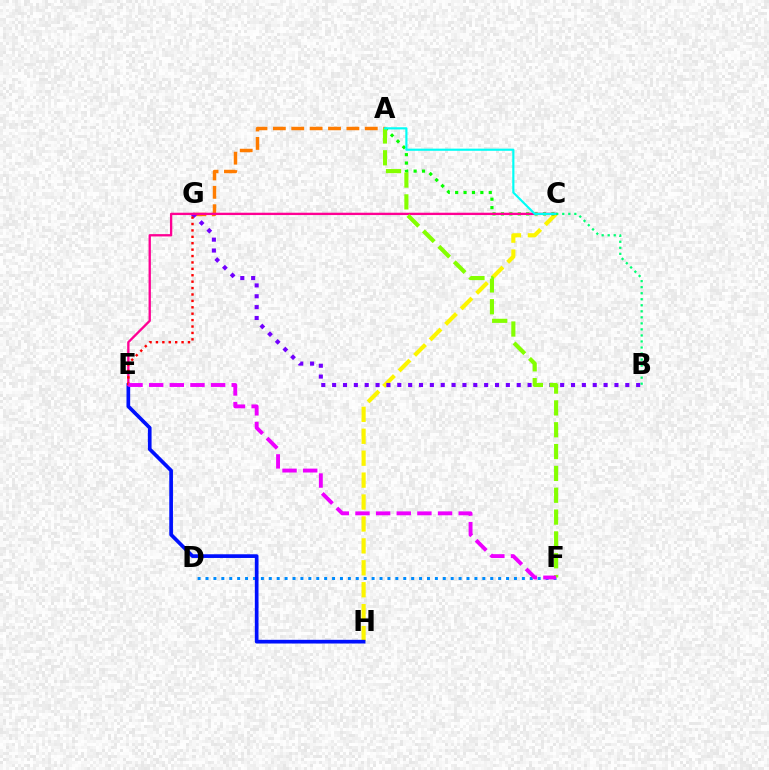{('D', 'F'): [{'color': '#008cff', 'line_style': 'dotted', 'thickness': 2.15}], ('A', 'G'): [{'color': '#ff7c00', 'line_style': 'dashed', 'thickness': 2.5}], ('C', 'H'): [{'color': '#fcf500', 'line_style': 'dashed', 'thickness': 2.98}], ('A', 'C'): [{'color': '#08ff00', 'line_style': 'dotted', 'thickness': 2.28}, {'color': '#00fff6', 'line_style': 'solid', 'thickness': 1.56}], ('B', 'G'): [{'color': '#7200ff', 'line_style': 'dotted', 'thickness': 2.95}], ('E', 'H'): [{'color': '#0010ff', 'line_style': 'solid', 'thickness': 2.66}], ('C', 'E'): [{'color': '#ff0094', 'line_style': 'solid', 'thickness': 1.68}], ('E', 'G'): [{'color': '#ff0000', 'line_style': 'dotted', 'thickness': 1.74}], ('A', 'F'): [{'color': '#84ff00', 'line_style': 'dashed', 'thickness': 2.97}], ('E', 'F'): [{'color': '#ee00ff', 'line_style': 'dashed', 'thickness': 2.8}], ('B', 'C'): [{'color': '#00ff74', 'line_style': 'dotted', 'thickness': 1.64}]}